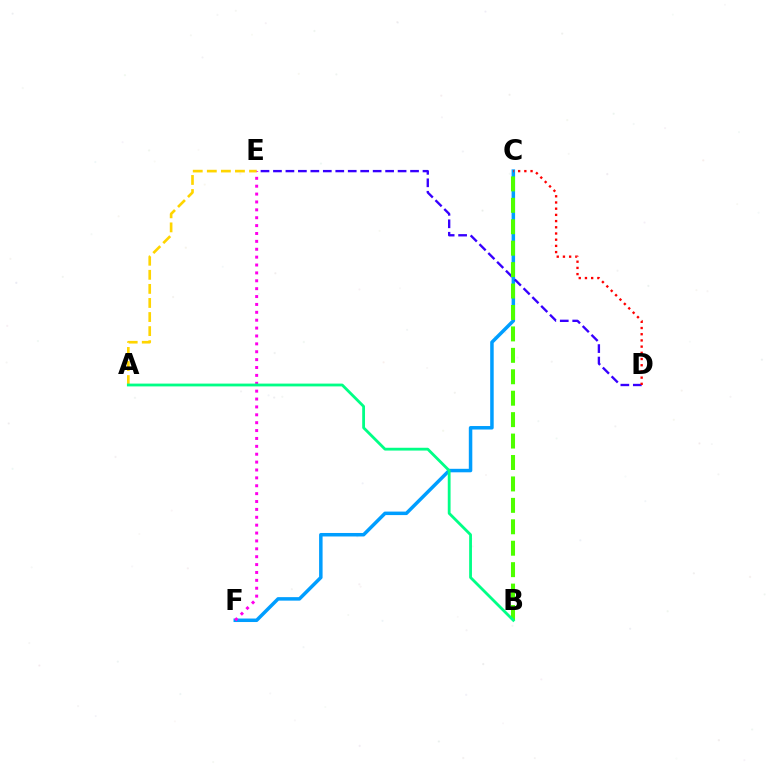{('C', 'F'): [{'color': '#009eff', 'line_style': 'solid', 'thickness': 2.52}], ('D', 'E'): [{'color': '#3700ff', 'line_style': 'dashed', 'thickness': 1.69}], ('E', 'F'): [{'color': '#ff00ed', 'line_style': 'dotted', 'thickness': 2.14}], ('B', 'C'): [{'color': '#4fff00', 'line_style': 'dashed', 'thickness': 2.91}], ('A', 'E'): [{'color': '#ffd500', 'line_style': 'dashed', 'thickness': 1.91}], ('C', 'D'): [{'color': '#ff0000', 'line_style': 'dotted', 'thickness': 1.68}], ('A', 'B'): [{'color': '#00ff86', 'line_style': 'solid', 'thickness': 2.02}]}